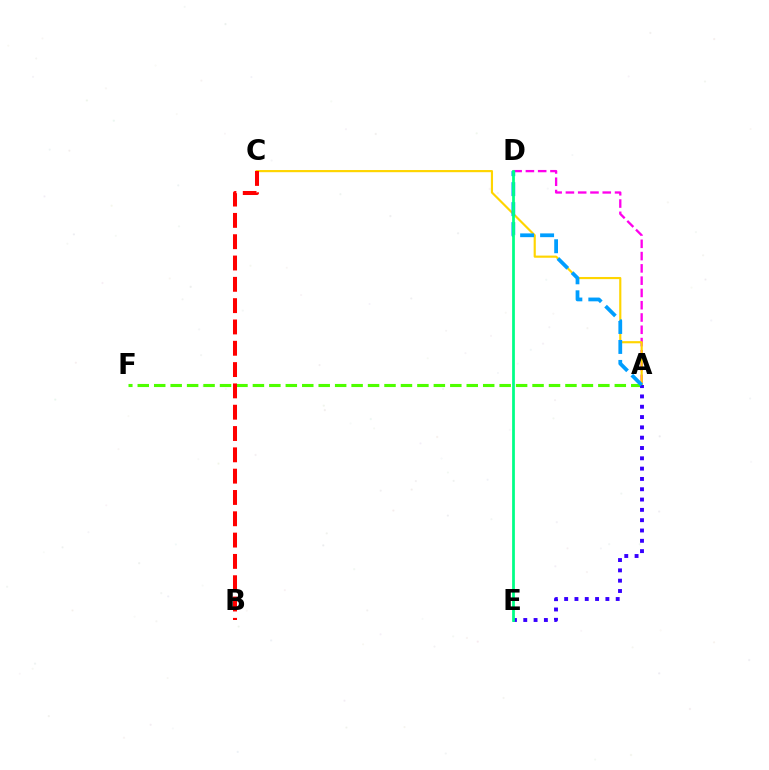{('A', 'D'): [{'color': '#ff00ed', 'line_style': 'dashed', 'thickness': 1.67}, {'color': '#009eff', 'line_style': 'dashed', 'thickness': 2.71}], ('A', 'C'): [{'color': '#ffd500', 'line_style': 'solid', 'thickness': 1.56}], ('A', 'F'): [{'color': '#4fff00', 'line_style': 'dashed', 'thickness': 2.23}], ('B', 'C'): [{'color': '#ff0000', 'line_style': 'dashed', 'thickness': 2.9}], ('A', 'E'): [{'color': '#3700ff', 'line_style': 'dotted', 'thickness': 2.8}], ('D', 'E'): [{'color': '#00ff86', 'line_style': 'solid', 'thickness': 1.98}]}